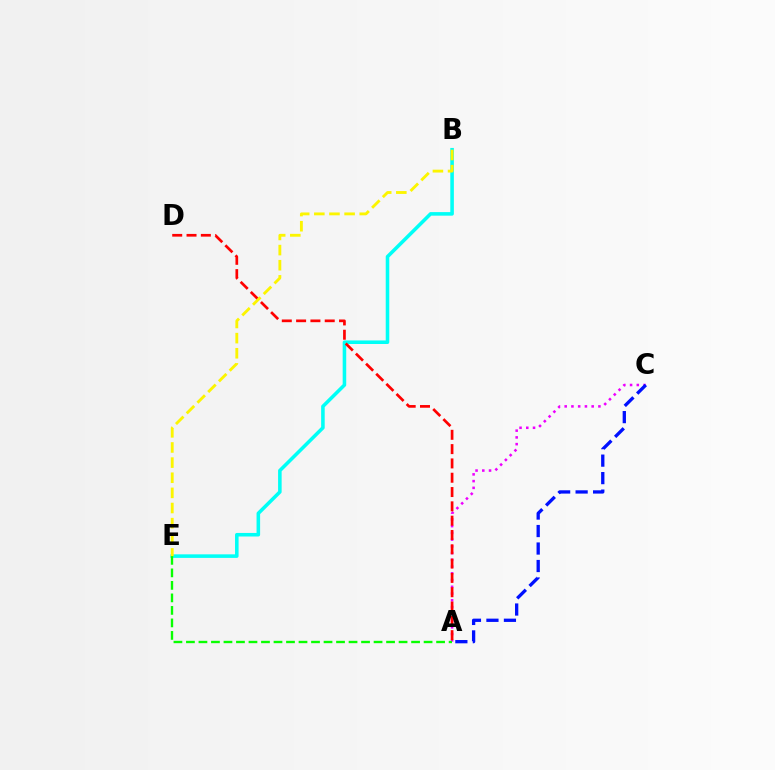{('A', 'C'): [{'color': '#ee00ff', 'line_style': 'dotted', 'thickness': 1.83}, {'color': '#0010ff', 'line_style': 'dashed', 'thickness': 2.38}], ('B', 'E'): [{'color': '#00fff6', 'line_style': 'solid', 'thickness': 2.56}, {'color': '#fcf500', 'line_style': 'dashed', 'thickness': 2.06}], ('A', 'E'): [{'color': '#08ff00', 'line_style': 'dashed', 'thickness': 1.7}], ('A', 'D'): [{'color': '#ff0000', 'line_style': 'dashed', 'thickness': 1.94}]}